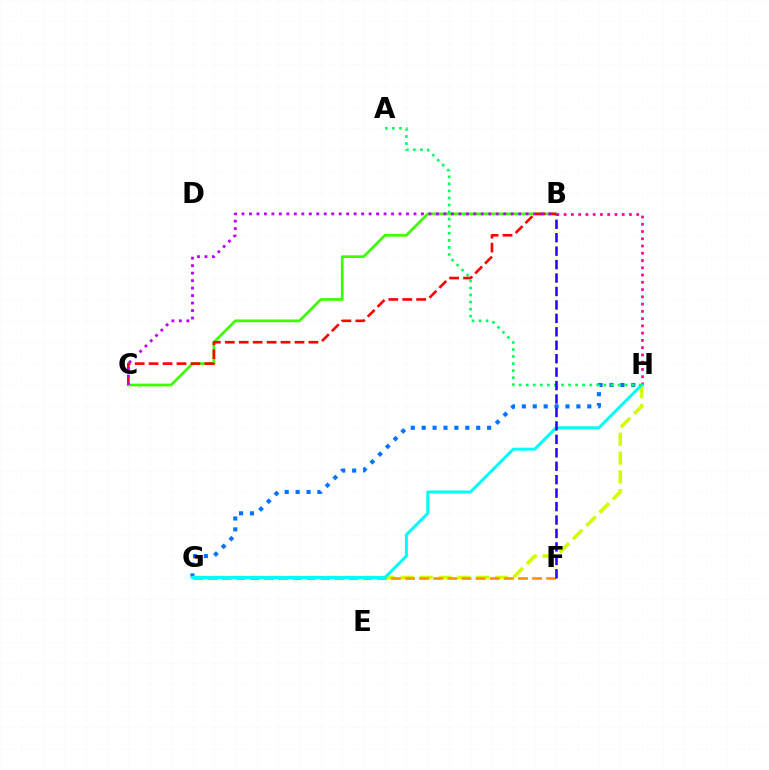{('G', 'H'): [{'color': '#0074ff', 'line_style': 'dotted', 'thickness': 2.96}, {'color': '#d1ff00', 'line_style': 'dashed', 'thickness': 2.56}, {'color': '#00fff6', 'line_style': 'solid', 'thickness': 2.16}], ('B', 'C'): [{'color': '#3dff00', 'line_style': 'solid', 'thickness': 1.97}, {'color': '#ff0000', 'line_style': 'dashed', 'thickness': 1.89}, {'color': '#b900ff', 'line_style': 'dotted', 'thickness': 2.03}], ('B', 'H'): [{'color': '#ff00ac', 'line_style': 'dotted', 'thickness': 1.97}], ('F', 'G'): [{'color': '#ff9400', 'line_style': 'dashed', 'thickness': 1.92}], ('A', 'H'): [{'color': '#00ff5c', 'line_style': 'dotted', 'thickness': 1.92}], ('B', 'F'): [{'color': '#2500ff', 'line_style': 'dashed', 'thickness': 1.83}]}